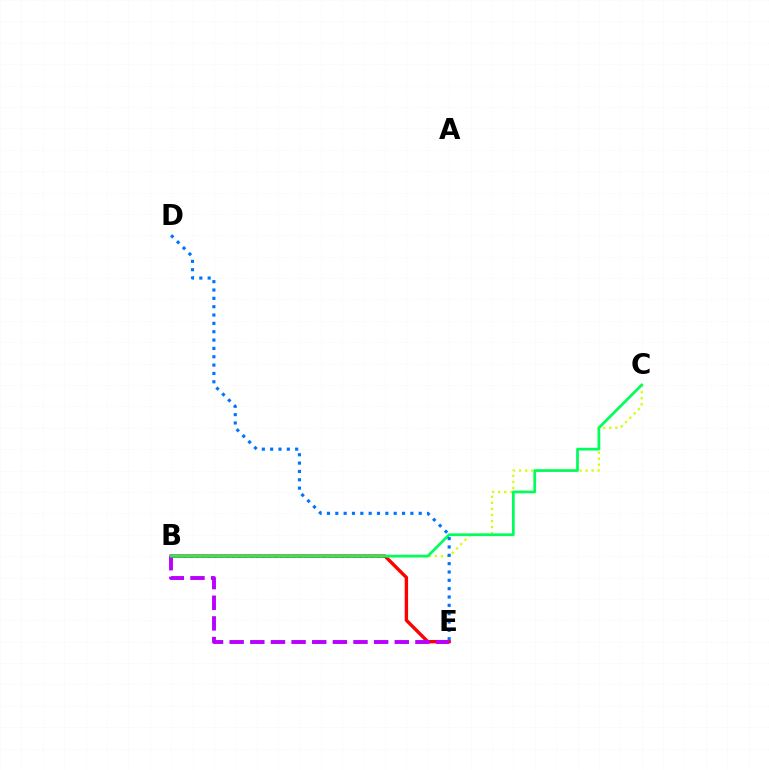{('B', 'E'): [{'color': '#ff0000', 'line_style': 'solid', 'thickness': 2.44}, {'color': '#b900ff', 'line_style': 'dashed', 'thickness': 2.8}], ('B', 'C'): [{'color': '#d1ff00', 'line_style': 'dotted', 'thickness': 1.64}, {'color': '#00ff5c', 'line_style': 'solid', 'thickness': 1.97}], ('D', 'E'): [{'color': '#0074ff', 'line_style': 'dotted', 'thickness': 2.27}]}